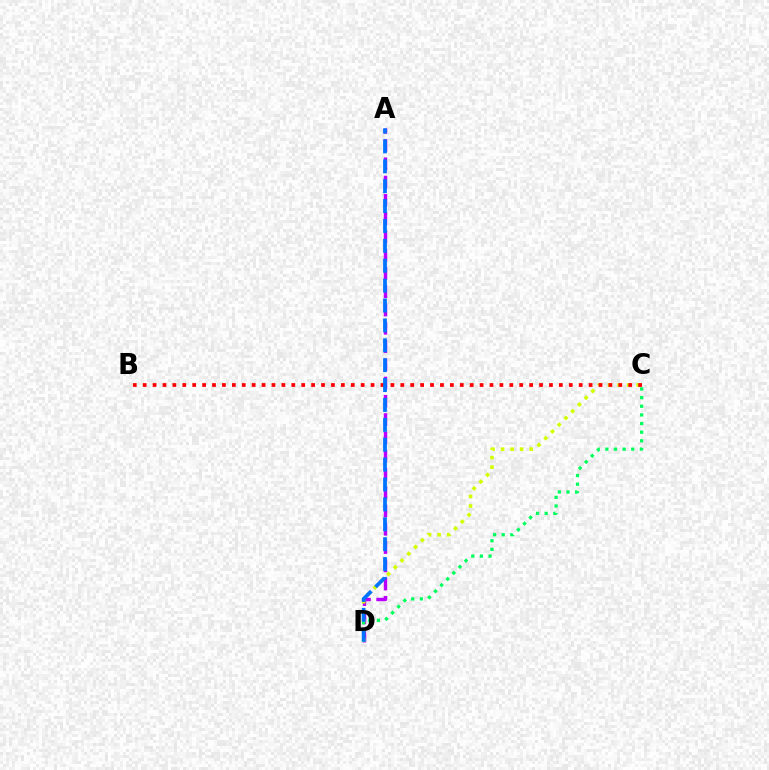{('A', 'D'): [{'color': '#b900ff', 'line_style': 'dashed', 'thickness': 2.48}, {'color': '#0074ff', 'line_style': 'dashed', 'thickness': 2.7}], ('C', 'D'): [{'color': '#d1ff00', 'line_style': 'dotted', 'thickness': 2.59}, {'color': '#00ff5c', 'line_style': 'dotted', 'thickness': 2.35}], ('B', 'C'): [{'color': '#ff0000', 'line_style': 'dotted', 'thickness': 2.69}]}